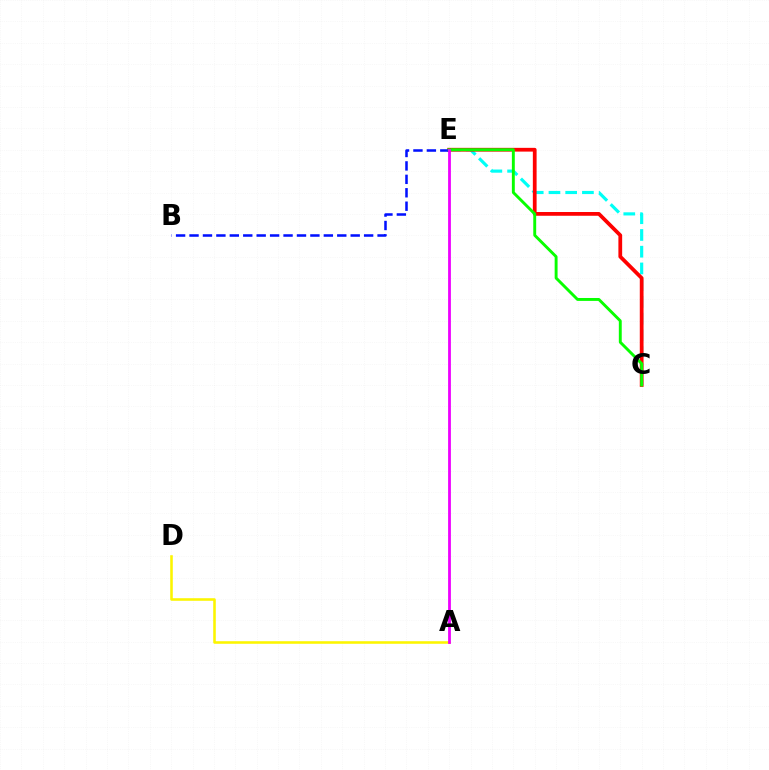{('C', 'E'): [{'color': '#00fff6', 'line_style': 'dashed', 'thickness': 2.27}, {'color': '#ff0000', 'line_style': 'solid', 'thickness': 2.7}, {'color': '#08ff00', 'line_style': 'solid', 'thickness': 2.09}], ('B', 'E'): [{'color': '#0010ff', 'line_style': 'dashed', 'thickness': 1.82}], ('A', 'D'): [{'color': '#fcf500', 'line_style': 'solid', 'thickness': 1.85}], ('A', 'E'): [{'color': '#ee00ff', 'line_style': 'solid', 'thickness': 2.01}]}